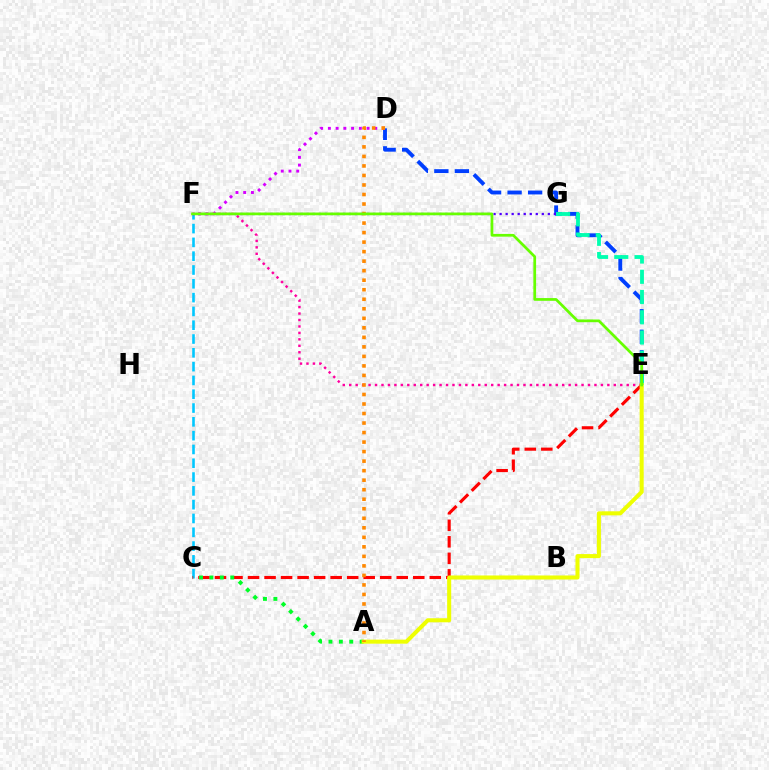{('C', 'F'): [{'color': '#00c7ff', 'line_style': 'dashed', 'thickness': 1.88}], ('D', 'E'): [{'color': '#003fff', 'line_style': 'dashed', 'thickness': 2.79}], ('C', 'E'): [{'color': '#ff0000', 'line_style': 'dashed', 'thickness': 2.24}], ('E', 'G'): [{'color': '#00ffaf', 'line_style': 'dashed', 'thickness': 2.75}], ('F', 'G'): [{'color': '#4f00ff', 'line_style': 'dotted', 'thickness': 1.64}], ('E', 'F'): [{'color': '#ff00a0', 'line_style': 'dotted', 'thickness': 1.75}, {'color': '#66ff00', 'line_style': 'solid', 'thickness': 1.97}], ('A', 'C'): [{'color': '#00ff27', 'line_style': 'dotted', 'thickness': 2.83}], ('D', 'F'): [{'color': '#d600ff', 'line_style': 'dotted', 'thickness': 2.1}], ('A', 'E'): [{'color': '#eeff00', 'line_style': 'solid', 'thickness': 2.92}], ('A', 'D'): [{'color': '#ff8800', 'line_style': 'dotted', 'thickness': 2.59}]}